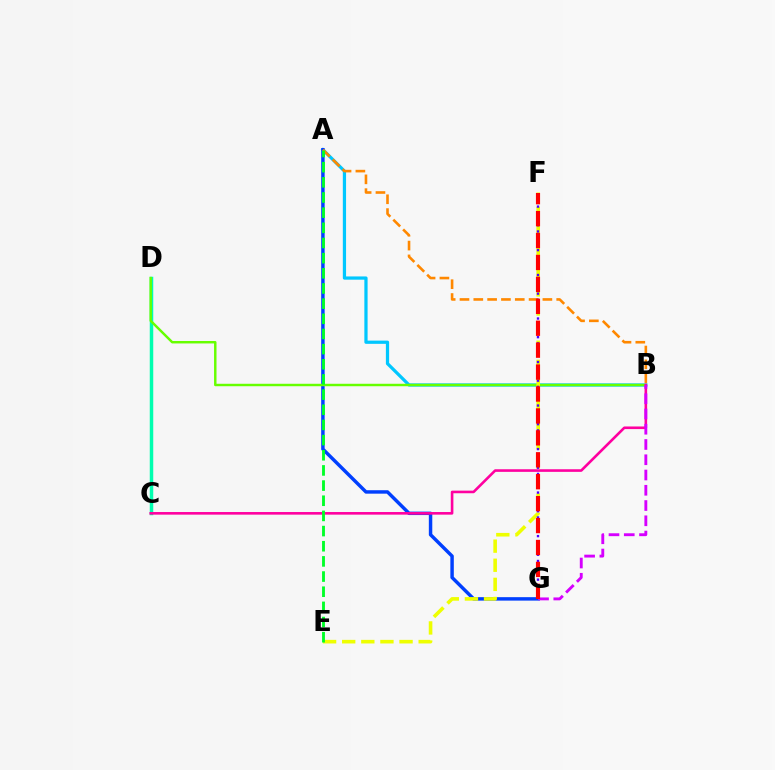{('A', 'B'): [{'color': '#00c7ff', 'line_style': 'solid', 'thickness': 2.33}, {'color': '#ff8800', 'line_style': 'dashed', 'thickness': 1.88}], ('C', 'D'): [{'color': '#00ffaf', 'line_style': 'solid', 'thickness': 2.52}], ('A', 'G'): [{'color': '#003fff', 'line_style': 'solid', 'thickness': 2.48}], ('B', 'D'): [{'color': '#66ff00', 'line_style': 'solid', 'thickness': 1.77}], ('B', 'C'): [{'color': '#ff00a0', 'line_style': 'solid', 'thickness': 1.88}], ('E', 'F'): [{'color': '#eeff00', 'line_style': 'dashed', 'thickness': 2.6}], ('A', 'E'): [{'color': '#00ff27', 'line_style': 'dashed', 'thickness': 2.06}], ('F', 'G'): [{'color': '#4f00ff', 'line_style': 'dotted', 'thickness': 1.69}, {'color': '#ff0000', 'line_style': 'dashed', 'thickness': 2.98}], ('B', 'G'): [{'color': '#d600ff', 'line_style': 'dashed', 'thickness': 2.07}]}